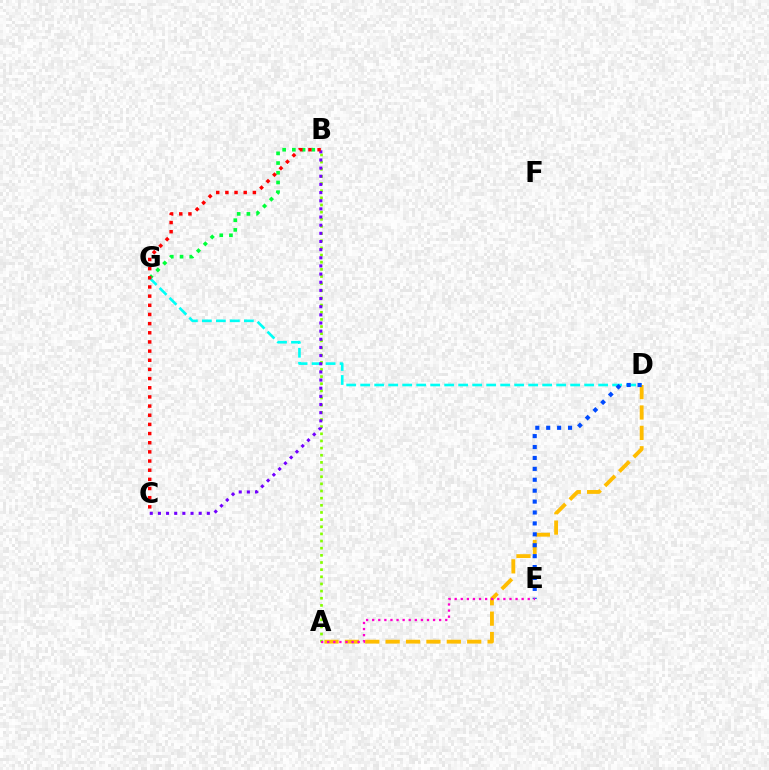{('B', 'G'): [{'color': '#00ff39', 'line_style': 'dotted', 'thickness': 2.64}], ('D', 'G'): [{'color': '#00fff6', 'line_style': 'dashed', 'thickness': 1.9}], ('A', 'D'): [{'color': '#ffbd00', 'line_style': 'dashed', 'thickness': 2.77}], ('A', 'B'): [{'color': '#84ff00', 'line_style': 'dotted', 'thickness': 1.94}], ('B', 'C'): [{'color': '#7200ff', 'line_style': 'dotted', 'thickness': 2.21}, {'color': '#ff0000', 'line_style': 'dotted', 'thickness': 2.49}], ('D', 'E'): [{'color': '#004bff', 'line_style': 'dotted', 'thickness': 2.96}], ('A', 'E'): [{'color': '#ff00cf', 'line_style': 'dotted', 'thickness': 1.65}]}